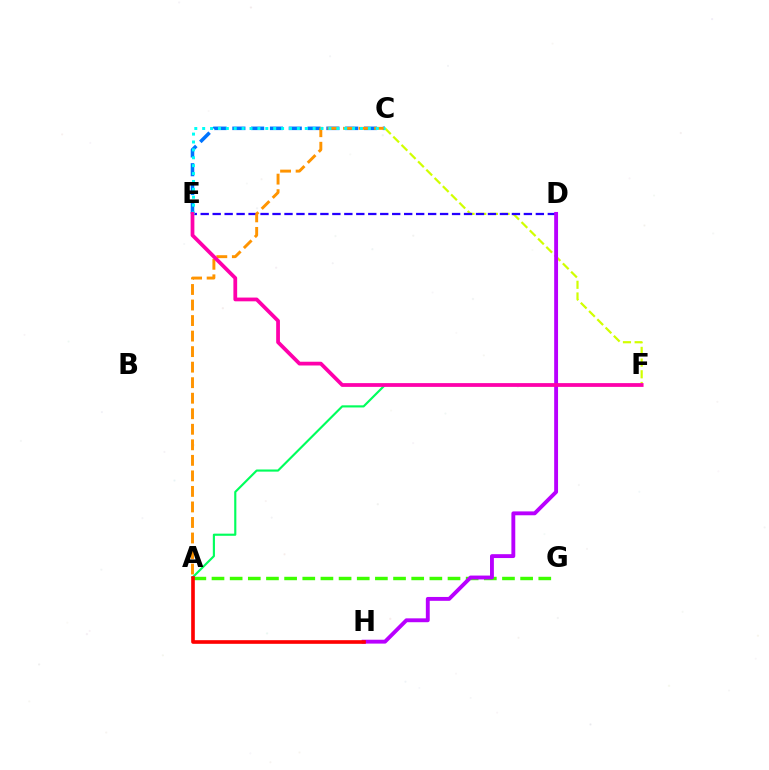{('C', 'E'): [{'color': '#0074ff', 'line_style': 'dashed', 'thickness': 2.55}, {'color': '#00fff6', 'line_style': 'dotted', 'thickness': 2.14}], ('C', 'F'): [{'color': '#d1ff00', 'line_style': 'dashed', 'thickness': 1.59}], ('D', 'E'): [{'color': '#2500ff', 'line_style': 'dashed', 'thickness': 1.63}], ('A', 'C'): [{'color': '#ff9400', 'line_style': 'dashed', 'thickness': 2.11}], ('A', 'G'): [{'color': '#3dff00', 'line_style': 'dashed', 'thickness': 2.47}], ('D', 'H'): [{'color': '#b900ff', 'line_style': 'solid', 'thickness': 2.79}], ('A', 'F'): [{'color': '#00ff5c', 'line_style': 'solid', 'thickness': 1.54}], ('A', 'H'): [{'color': '#ff0000', 'line_style': 'solid', 'thickness': 2.62}], ('E', 'F'): [{'color': '#ff00ac', 'line_style': 'solid', 'thickness': 2.7}]}